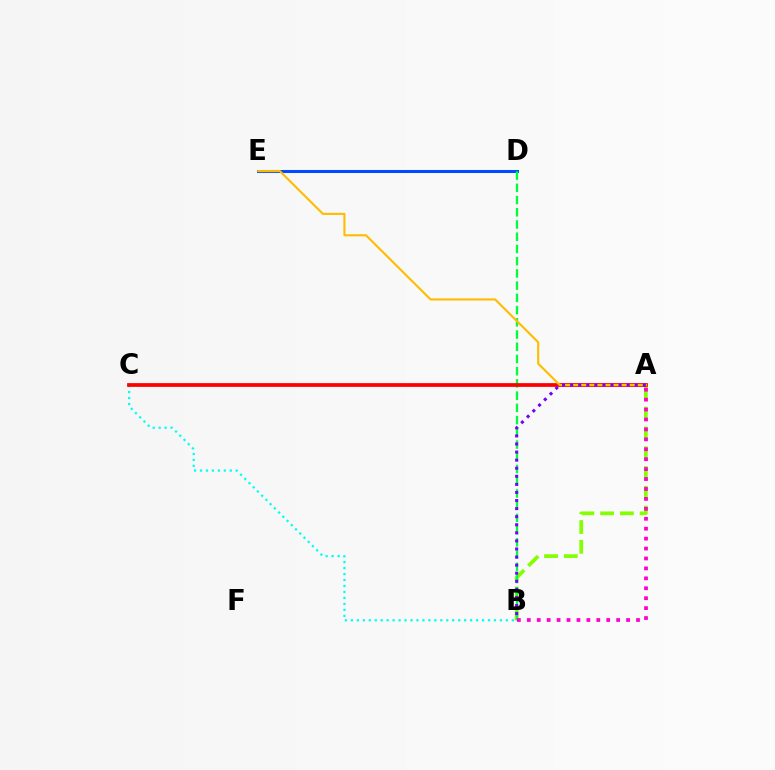{('B', 'C'): [{'color': '#00fff6', 'line_style': 'dotted', 'thickness': 1.62}], ('D', 'E'): [{'color': '#004bff', 'line_style': 'solid', 'thickness': 2.18}], ('A', 'B'): [{'color': '#84ff00', 'line_style': 'dashed', 'thickness': 2.69}, {'color': '#ff00cf', 'line_style': 'dotted', 'thickness': 2.7}, {'color': '#7200ff', 'line_style': 'dotted', 'thickness': 2.19}], ('B', 'D'): [{'color': '#00ff39', 'line_style': 'dashed', 'thickness': 1.66}], ('A', 'C'): [{'color': '#ff0000', 'line_style': 'solid', 'thickness': 2.69}], ('A', 'E'): [{'color': '#ffbd00', 'line_style': 'solid', 'thickness': 1.52}]}